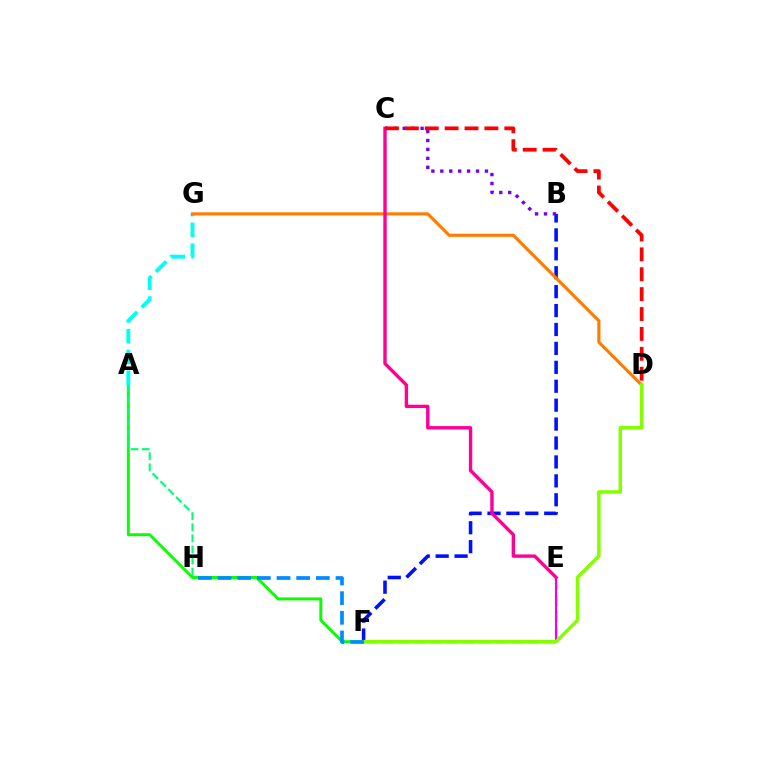{('A', 'F'): [{'color': '#08ff00', 'line_style': 'solid', 'thickness': 2.12}], ('B', 'F'): [{'color': '#0010ff', 'line_style': 'dashed', 'thickness': 2.57}], ('A', 'G'): [{'color': '#00fff6', 'line_style': 'dashed', 'thickness': 2.82}], ('D', 'G'): [{'color': '#ff7c00', 'line_style': 'solid', 'thickness': 2.26}], ('E', 'F'): [{'color': '#fcf500', 'line_style': 'dashed', 'thickness': 2.21}, {'color': '#ee00ff', 'line_style': 'solid', 'thickness': 1.51}], ('A', 'H'): [{'color': '#00ff74', 'line_style': 'dashed', 'thickness': 1.51}], ('C', 'E'): [{'color': '#ff0094', 'line_style': 'solid', 'thickness': 2.43}], ('D', 'F'): [{'color': '#84ff00', 'line_style': 'solid', 'thickness': 2.51}], ('B', 'C'): [{'color': '#7200ff', 'line_style': 'dotted', 'thickness': 2.43}], ('F', 'H'): [{'color': '#008cff', 'line_style': 'dashed', 'thickness': 2.67}], ('C', 'D'): [{'color': '#ff0000', 'line_style': 'dashed', 'thickness': 2.7}]}